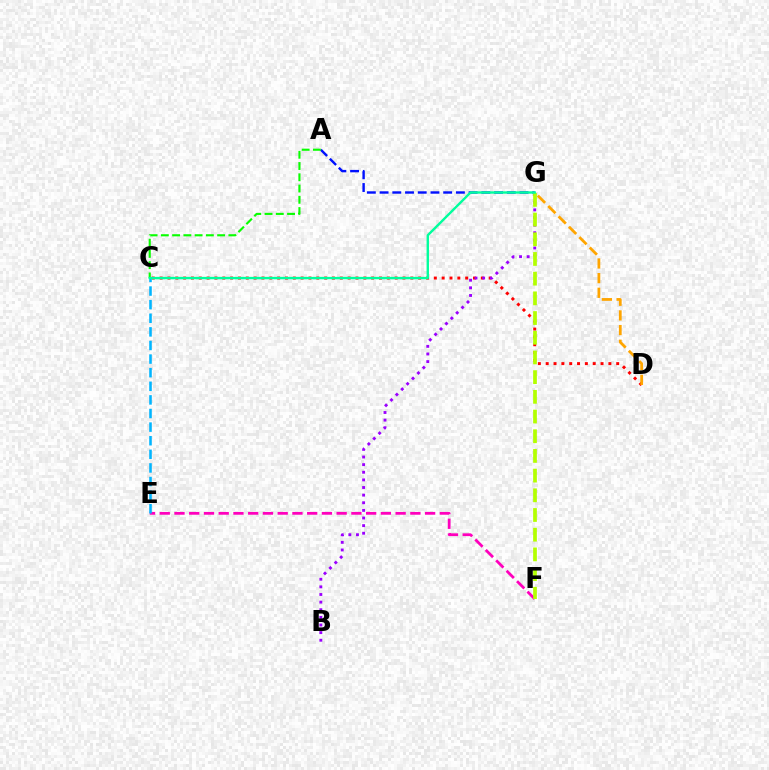{('A', 'G'): [{'color': '#0010ff', 'line_style': 'dashed', 'thickness': 1.73}], ('C', 'D'): [{'color': '#ff0000', 'line_style': 'dotted', 'thickness': 2.13}], ('D', 'G'): [{'color': '#ffa500', 'line_style': 'dashed', 'thickness': 1.99}], ('B', 'G'): [{'color': '#9b00ff', 'line_style': 'dotted', 'thickness': 2.07}], ('E', 'F'): [{'color': '#ff00bd', 'line_style': 'dashed', 'thickness': 2.0}], ('F', 'G'): [{'color': '#b3ff00', 'line_style': 'dashed', 'thickness': 2.68}], ('C', 'E'): [{'color': '#00b5ff', 'line_style': 'dashed', 'thickness': 1.85}], ('A', 'C'): [{'color': '#08ff00', 'line_style': 'dashed', 'thickness': 1.53}], ('C', 'G'): [{'color': '#00ff9d', 'line_style': 'solid', 'thickness': 1.72}]}